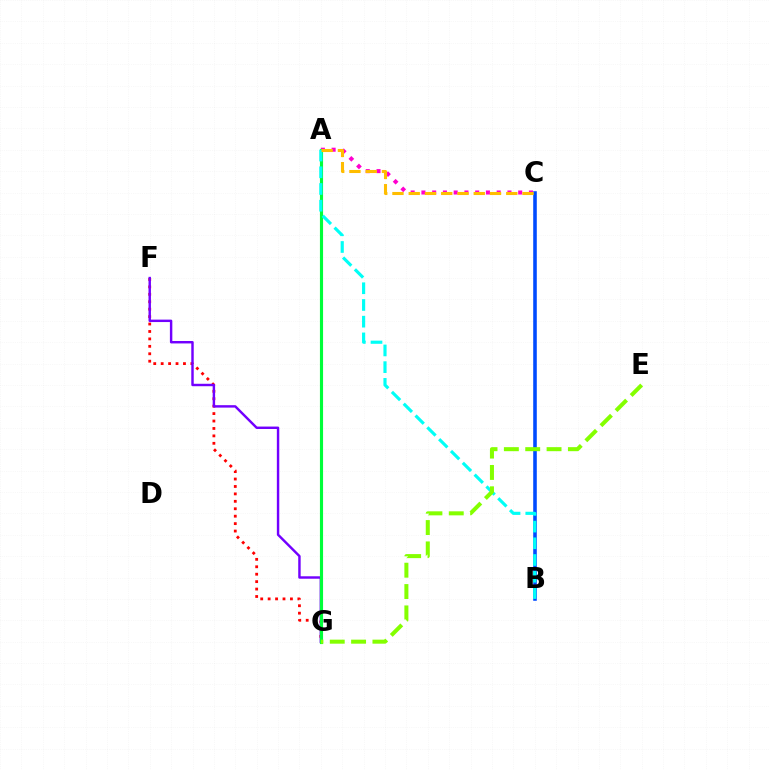{('F', 'G'): [{'color': '#ff0000', 'line_style': 'dotted', 'thickness': 2.02}, {'color': '#7200ff', 'line_style': 'solid', 'thickness': 1.75}], ('A', 'C'): [{'color': '#ff00cf', 'line_style': 'dotted', 'thickness': 2.92}, {'color': '#ffbd00', 'line_style': 'dashed', 'thickness': 2.21}], ('A', 'G'): [{'color': '#00ff39', 'line_style': 'solid', 'thickness': 2.26}], ('B', 'C'): [{'color': '#004bff', 'line_style': 'solid', 'thickness': 2.58}], ('A', 'B'): [{'color': '#00fff6', 'line_style': 'dashed', 'thickness': 2.27}], ('E', 'G'): [{'color': '#84ff00', 'line_style': 'dashed', 'thickness': 2.9}]}